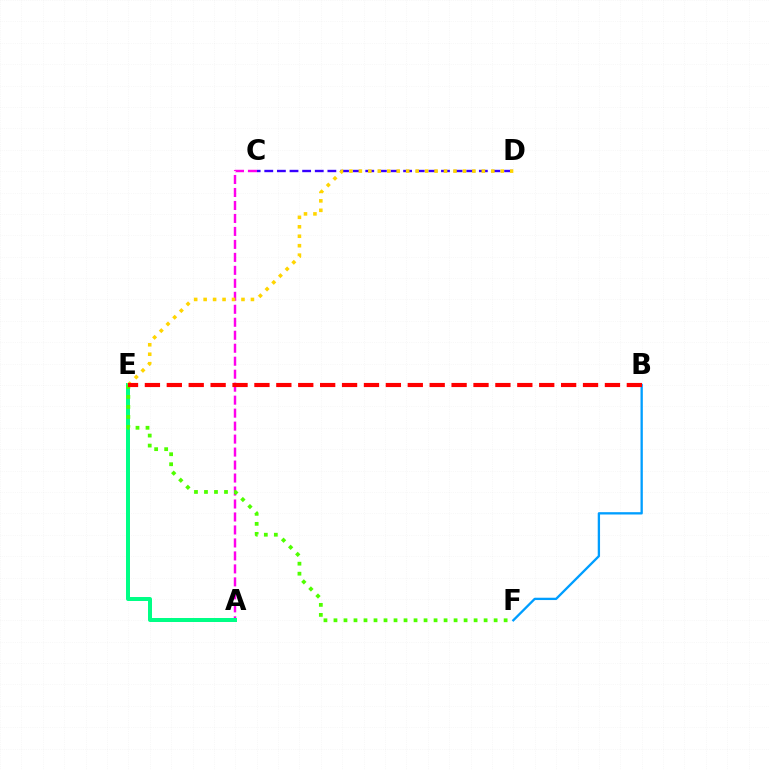{('A', 'C'): [{'color': '#ff00ed', 'line_style': 'dashed', 'thickness': 1.76}], ('A', 'E'): [{'color': '#00ff86', 'line_style': 'solid', 'thickness': 2.87}], ('B', 'F'): [{'color': '#009eff', 'line_style': 'solid', 'thickness': 1.67}], ('E', 'F'): [{'color': '#4fff00', 'line_style': 'dotted', 'thickness': 2.72}], ('C', 'D'): [{'color': '#3700ff', 'line_style': 'dashed', 'thickness': 1.71}], ('D', 'E'): [{'color': '#ffd500', 'line_style': 'dotted', 'thickness': 2.57}], ('B', 'E'): [{'color': '#ff0000', 'line_style': 'dashed', 'thickness': 2.98}]}